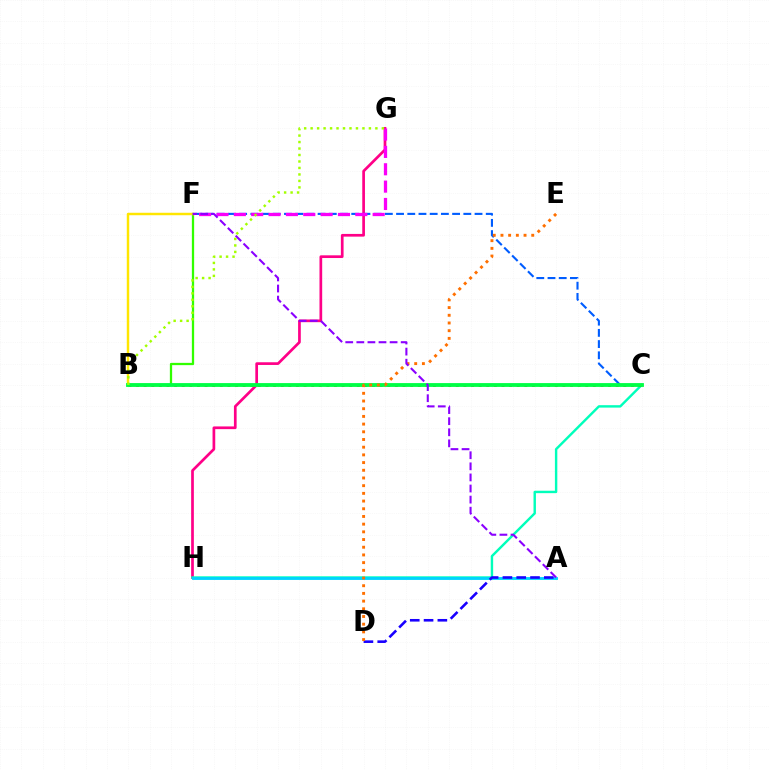{('G', 'H'): [{'color': '#ff0088', 'line_style': 'solid', 'thickness': 1.95}], ('C', 'H'): [{'color': '#00ffbb', 'line_style': 'solid', 'thickness': 1.74}], ('A', 'H'): [{'color': '#00d3ff', 'line_style': 'solid', 'thickness': 2.06}], ('C', 'F'): [{'color': '#005dff', 'line_style': 'dashed', 'thickness': 1.52}], ('B', 'F'): [{'color': '#31ff00', 'line_style': 'solid', 'thickness': 1.64}, {'color': '#ffe600', 'line_style': 'solid', 'thickness': 1.77}], ('B', 'C'): [{'color': '#ff0000', 'line_style': 'dotted', 'thickness': 2.07}, {'color': '#00ff45', 'line_style': 'solid', 'thickness': 2.75}], ('A', 'D'): [{'color': '#1900ff', 'line_style': 'dashed', 'thickness': 1.87}], ('F', 'G'): [{'color': '#fa00f9', 'line_style': 'dashed', 'thickness': 2.36}], ('D', 'E'): [{'color': '#ff7000', 'line_style': 'dotted', 'thickness': 2.09}], ('A', 'F'): [{'color': '#8a00ff', 'line_style': 'dashed', 'thickness': 1.51}], ('B', 'G'): [{'color': '#a2ff00', 'line_style': 'dotted', 'thickness': 1.76}]}